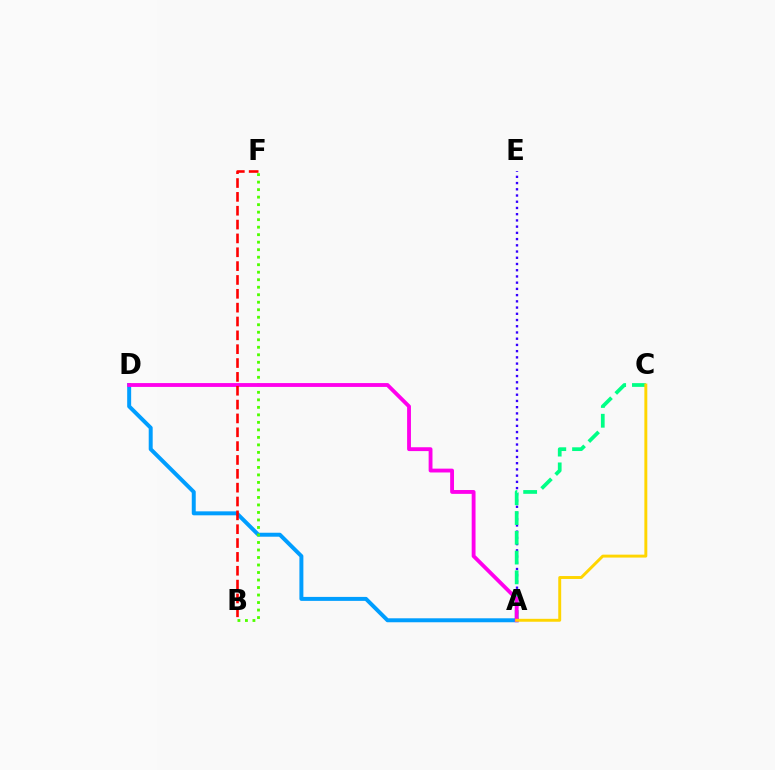{('A', 'E'): [{'color': '#3700ff', 'line_style': 'dotted', 'thickness': 1.69}], ('A', 'C'): [{'color': '#00ff86', 'line_style': 'dashed', 'thickness': 2.69}, {'color': '#ffd500', 'line_style': 'solid', 'thickness': 2.11}], ('A', 'D'): [{'color': '#009eff', 'line_style': 'solid', 'thickness': 2.86}, {'color': '#ff00ed', 'line_style': 'solid', 'thickness': 2.77}], ('B', 'F'): [{'color': '#4fff00', 'line_style': 'dotted', 'thickness': 2.04}, {'color': '#ff0000', 'line_style': 'dashed', 'thickness': 1.88}]}